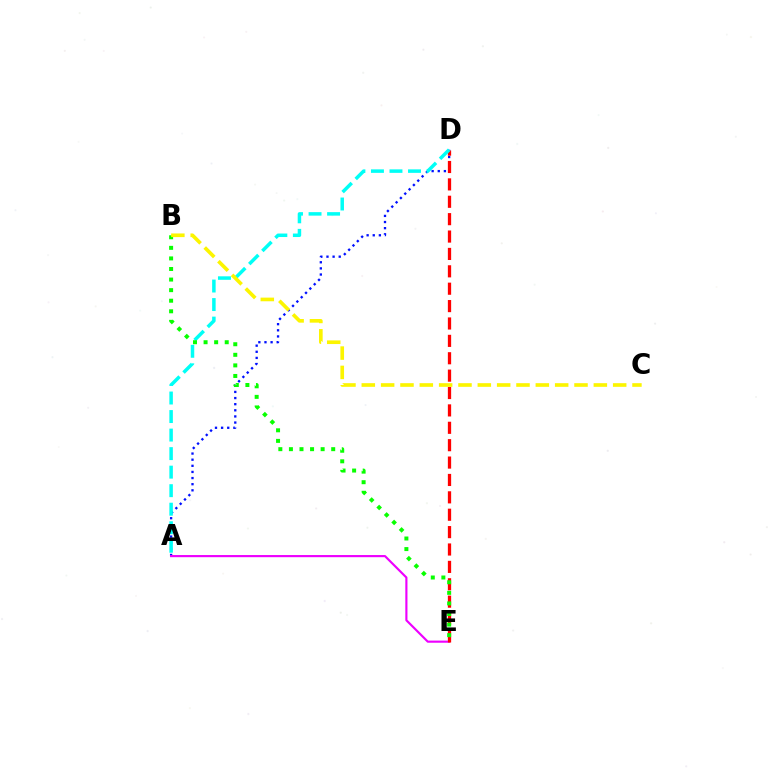{('A', 'D'): [{'color': '#0010ff', 'line_style': 'dotted', 'thickness': 1.66}, {'color': '#00fff6', 'line_style': 'dashed', 'thickness': 2.52}], ('A', 'E'): [{'color': '#ee00ff', 'line_style': 'solid', 'thickness': 1.55}], ('D', 'E'): [{'color': '#ff0000', 'line_style': 'dashed', 'thickness': 2.36}], ('B', 'E'): [{'color': '#08ff00', 'line_style': 'dotted', 'thickness': 2.87}], ('B', 'C'): [{'color': '#fcf500', 'line_style': 'dashed', 'thickness': 2.63}]}